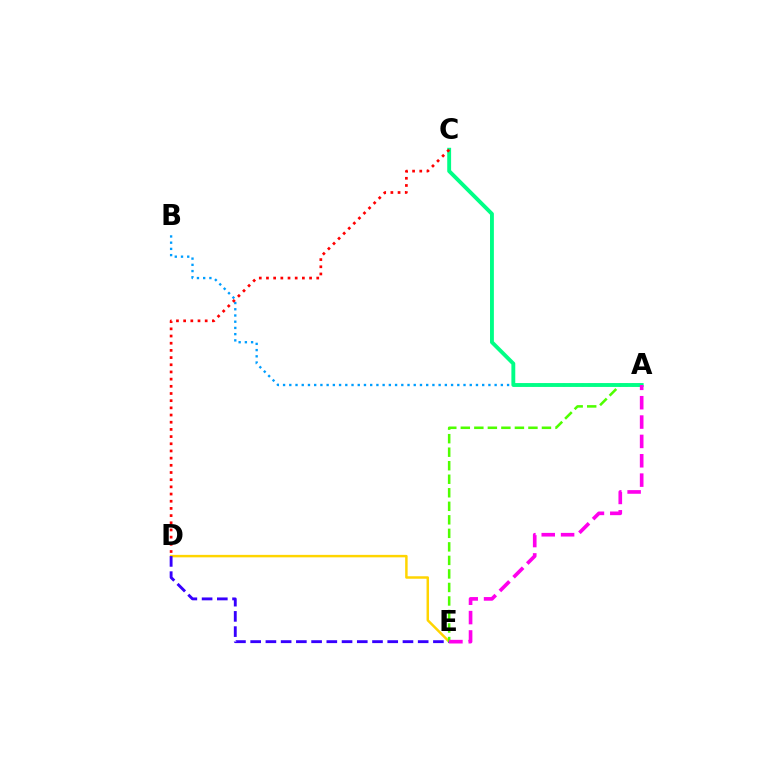{('D', 'E'): [{'color': '#ffd500', 'line_style': 'solid', 'thickness': 1.78}, {'color': '#3700ff', 'line_style': 'dashed', 'thickness': 2.07}], ('A', 'B'): [{'color': '#009eff', 'line_style': 'dotted', 'thickness': 1.69}], ('A', 'E'): [{'color': '#4fff00', 'line_style': 'dashed', 'thickness': 1.84}, {'color': '#ff00ed', 'line_style': 'dashed', 'thickness': 2.63}], ('A', 'C'): [{'color': '#00ff86', 'line_style': 'solid', 'thickness': 2.79}], ('C', 'D'): [{'color': '#ff0000', 'line_style': 'dotted', 'thickness': 1.95}]}